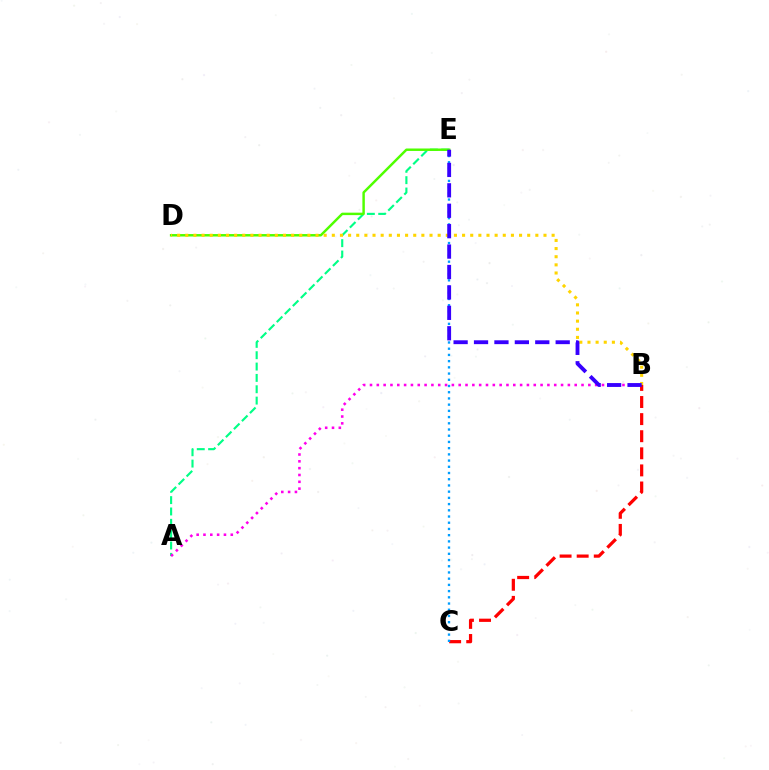{('A', 'E'): [{'color': '#00ff86', 'line_style': 'dashed', 'thickness': 1.54}], ('B', 'C'): [{'color': '#ff0000', 'line_style': 'dashed', 'thickness': 2.32}], ('D', 'E'): [{'color': '#4fff00', 'line_style': 'solid', 'thickness': 1.77}], ('A', 'B'): [{'color': '#ff00ed', 'line_style': 'dotted', 'thickness': 1.85}], ('C', 'E'): [{'color': '#009eff', 'line_style': 'dotted', 'thickness': 1.69}], ('B', 'D'): [{'color': '#ffd500', 'line_style': 'dotted', 'thickness': 2.21}], ('B', 'E'): [{'color': '#3700ff', 'line_style': 'dashed', 'thickness': 2.77}]}